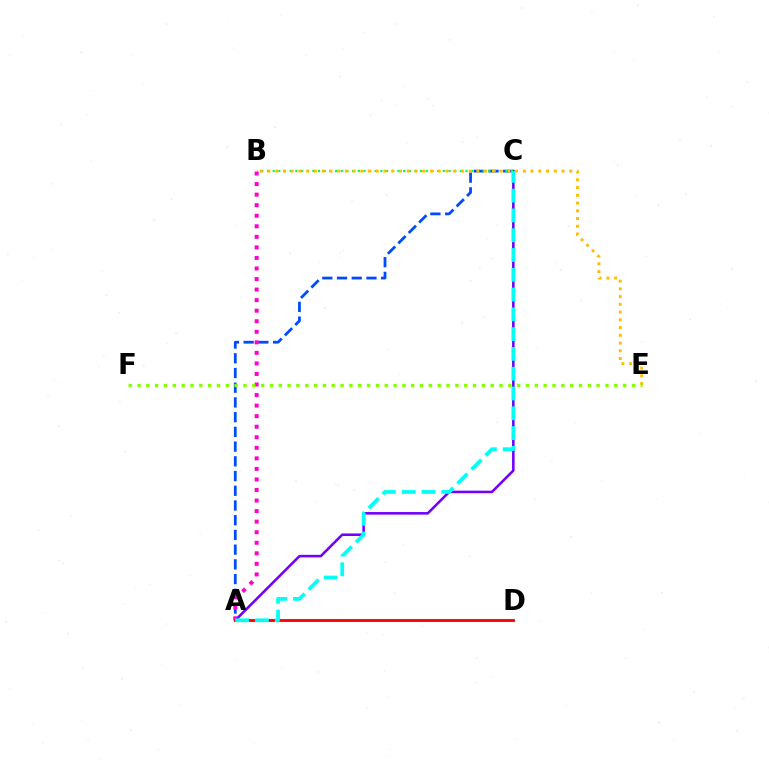{('A', 'C'): [{'color': '#004bff', 'line_style': 'dashed', 'thickness': 2.0}, {'color': '#7200ff', 'line_style': 'solid', 'thickness': 1.85}, {'color': '#00fff6', 'line_style': 'dashed', 'thickness': 2.69}], ('A', 'B'): [{'color': '#ff00cf', 'line_style': 'dotted', 'thickness': 2.87}], ('B', 'C'): [{'color': '#00ff39', 'line_style': 'dotted', 'thickness': 1.54}], ('A', 'D'): [{'color': '#ff0000', 'line_style': 'solid', 'thickness': 2.05}], ('B', 'E'): [{'color': '#ffbd00', 'line_style': 'dotted', 'thickness': 2.1}], ('E', 'F'): [{'color': '#84ff00', 'line_style': 'dotted', 'thickness': 2.4}]}